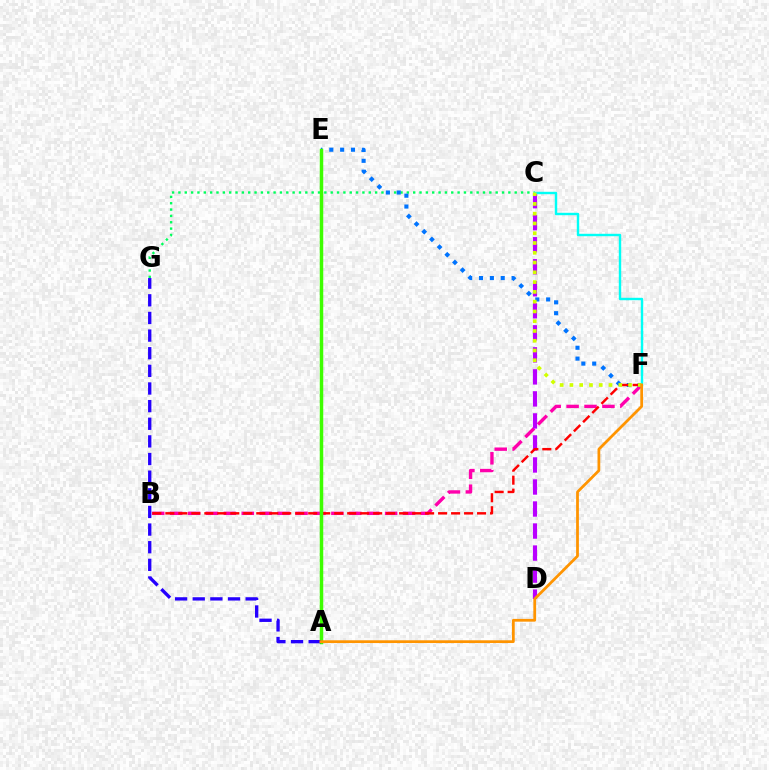{('B', 'F'): [{'color': '#ff00ac', 'line_style': 'dashed', 'thickness': 2.43}, {'color': '#ff0000', 'line_style': 'dashed', 'thickness': 1.76}], ('C', 'G'): [{'color': '#00ff5c', 'line_style': 'dotted', 'thickness': 1.72}], ('C', 'D'): [{'color': '#b900ff', 'line_style': 'dashed', 'thickness': 2.99}], ('E', 'F'): [{'color': '#0074ff', 'line_style': 'dotted', 'thickness': 2.95}], ('A', 'E'): [{'color': '#3dff00', 'line_style': 'solid', 'thickness': 2.51}], ('A', 'G'): [{'color': '#2500ff', 'line_style': 'dashed', 'thickness': 2.4}], ('C', 'F'): [{'color': '#00fff6', 'line_style': 'solid', 'thickness': 1.74}, {'color': '#d1ff00', 'line_style': 'dotted', 'thickness': 2.66}], ('A', 'F'): [{'color': '#ff9400', 'line_style': 'solid', 'thickness': 1.99}]}